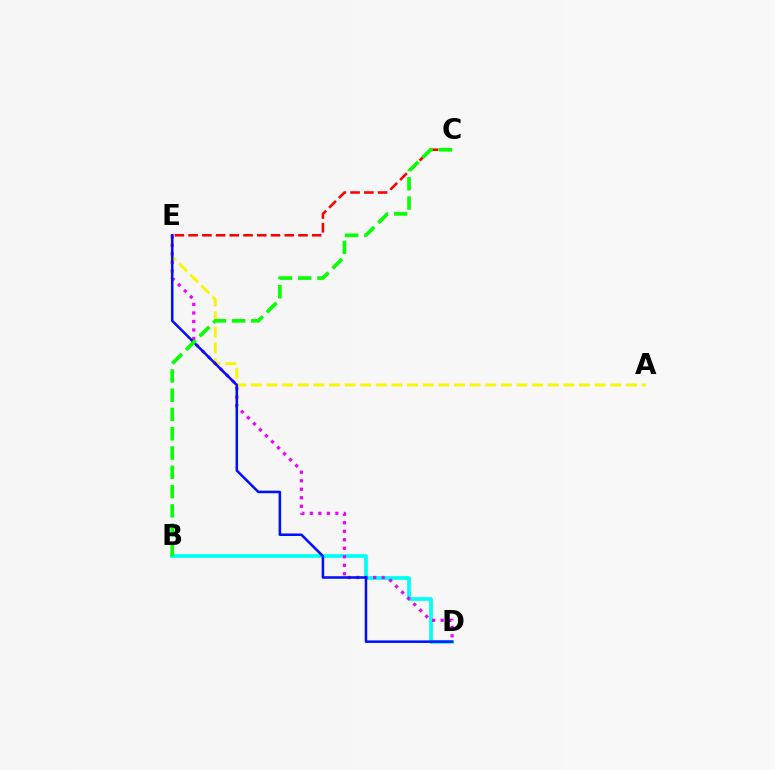{('B', 'D'): [{'color': '#00fff6', 'line_style': 'solid', 'thickness': 2.68}], ('A', 'E'): [{'color': '#fcf500', 'line_style': 'dashed', 'thickness': 2.12}], ('D', 'E'): [{'color': '#ee00ff', 'line_style': 'dotted', 'thickness': 2.31}, {'color': '#0010ff', 'line_style': 'solid', 'thickness': 1.83}], ('C', 'E'): [{'color': '#ff0000', 'line_style': 'dashed', 'thickness': 1.86}], ('B', 'C'): [{'color': '#08ff00', 'line_style': 'dashed', 'thickness': 2.62}]}